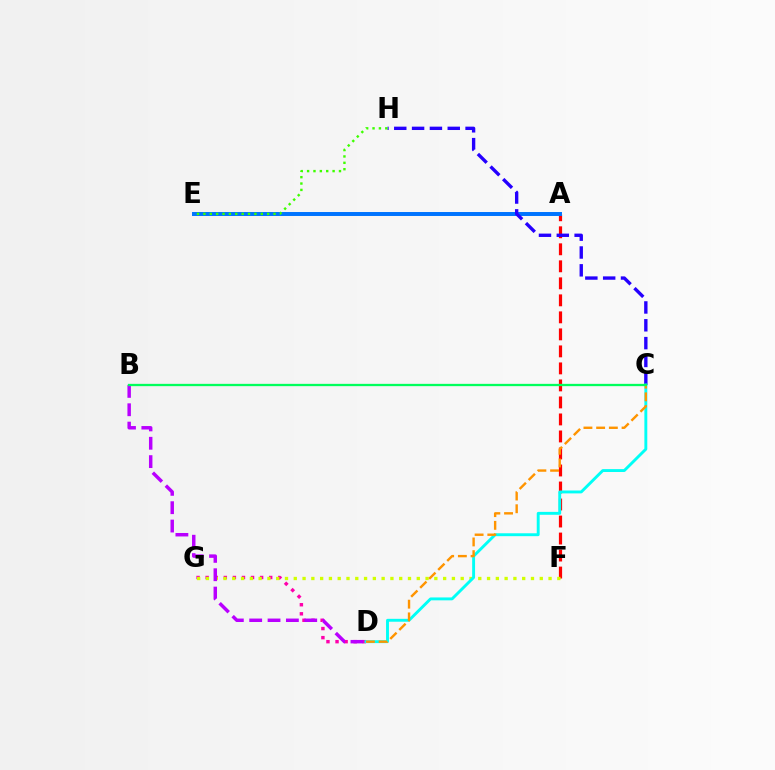{('A', 'F'): [{'color': '#ff0000', 'line_style': 'dashed', 'thickness': 2.31}], ('D', 'G'): [{'color': '#ff00ac', 'line_style': 'dotted', 'thickness': 2.47}], ('F', 'G'): [{'color': '#d1ff00', 'line_style': 'dotted', 'thickness': 2.39}], ('A', 'E'): [{'color': '#0074ff', 'line_style': 'solid', 'thickness': 2.85}], ('C', 'H'): [{'color': '#2500ff', 'line_style': 'dashed', 'thickness': 2.42}], ('B', 'D'): [{'color': '#b900ff', 'line_style': 'dashed', 'thickness': 2.49}], ('C', 'D'): [{'color': '#00fff6', 'line_style': 'solid', 'thickness': 2.09}, {'color': '#ff9400', 'line_style': 'dashed', 'thickness': 1.73}], ('E', 'H'): [{'color': '#3dff00', 'line_style': 'dotted', 'thickness': 1.73}], ('B', 'C'): [{'color': '#00ff5c', 'line_style': 'solid', 'thickness': 1.65}]}